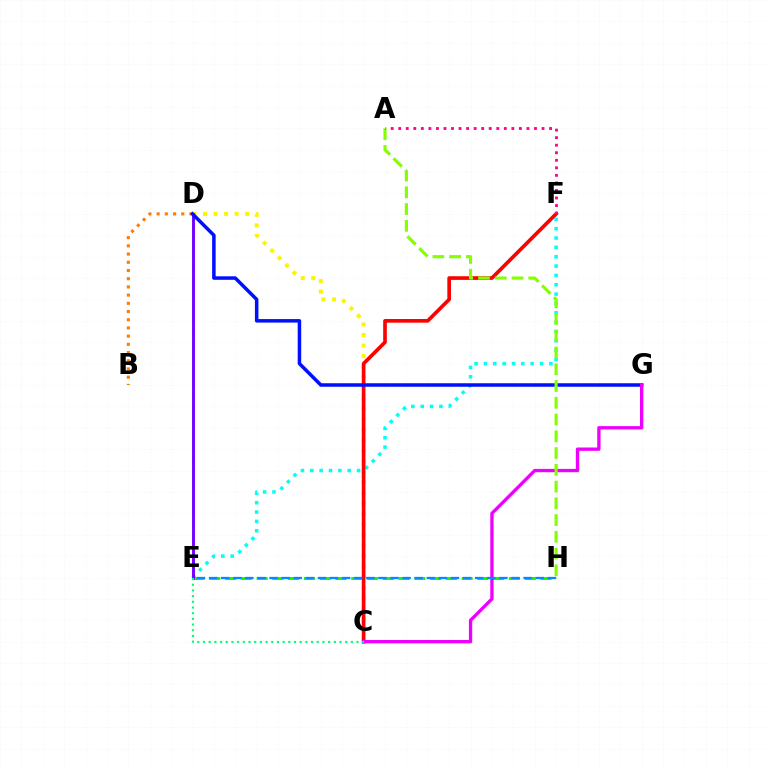{('E', 'H'): [{'color': '#08ff00', 'line_style': 'dashed', 'thickness': 2.14}, {'color': '#008cff', 'line_style': 'dashed', 'thickness': 1.64}], ('E', 'F'): [{'color': '#00fff6', 'line_style': 'dotted', 'thickness': 2.54}], ('B', 'D'): [{'color': '#ff7c00', 'line_style': 'dotted', 'thickness': 2.23}], ('C', 'D'): [{'color': '#fcf500', 'line_style': 'dotted', 'thickness': 2.86}], ('D', 'E'): [{'color': '#7200ff', 'line_style': 'solid', 'thickness': 2.09}], ('C', 'F'): [{'color': '#ff0000', 'line_style': 'solid', 'thickness': 2.64}], ('D', 'G'): [{'color': '#0010ff', 'line_style': 'solid', 'thickness': 2.53}], ('C', 'G'): [{'color': '#ee00ff', 'line_style': 'solid', 'thickness': 2.39}], ('A', 'H'): [{'color': '#84ff00', 'line_style': 'dashed', 'thickness': 2.28}], ('C', 'E'): [{'color': '#00ff74', 'line_style': 'dotted', 'thickness': 1.55}], ('A', 'F'): [{'color': '#ff0094', 'line_style': 'dotted', 'thickness': 2.05}]}